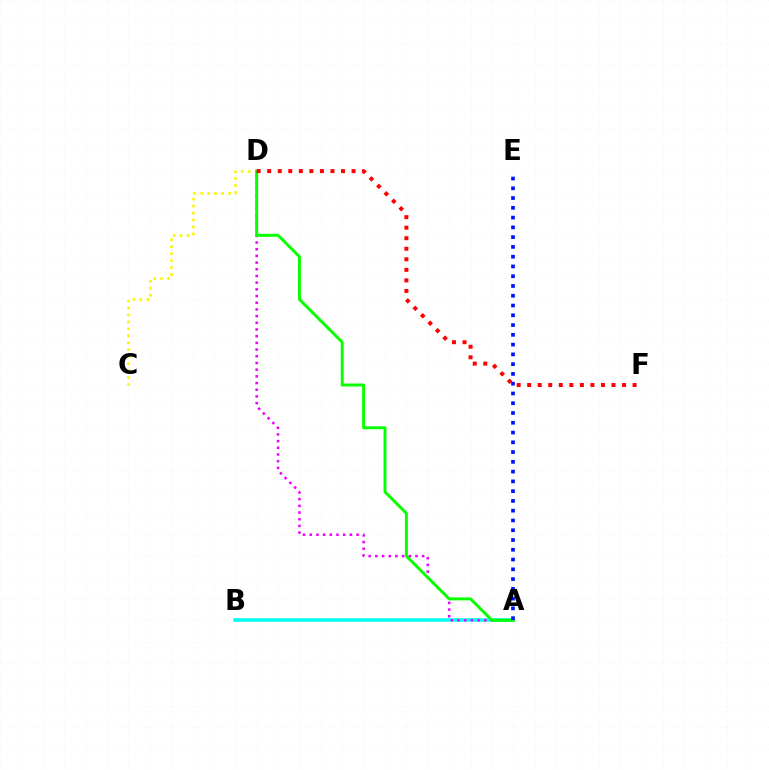{('C', 'D'): [{'color': '#fcf500', 'line_style': 'dotted', 'thickness': 1.89}], ('A', 'B'): [{'color': '#00fff6', 'line_style': 'solid', 'thickness': 2.55}], ('A', 'D'): [{'color': '#ee00ff', 'line_style': 'dotted', 'thickness': 1.82}, {'color': '#08ff00', 'line_style': 'solid', 'thickness': 2.13}], ('D', 'F'): [{'color': '#ff0000', 'line_style': 'dotted', 'thickness': 2.86}], ('A', 'E'): [{'color': '#0010ff', 'line_style': 'dotted', 'thickness': 2.65}]}